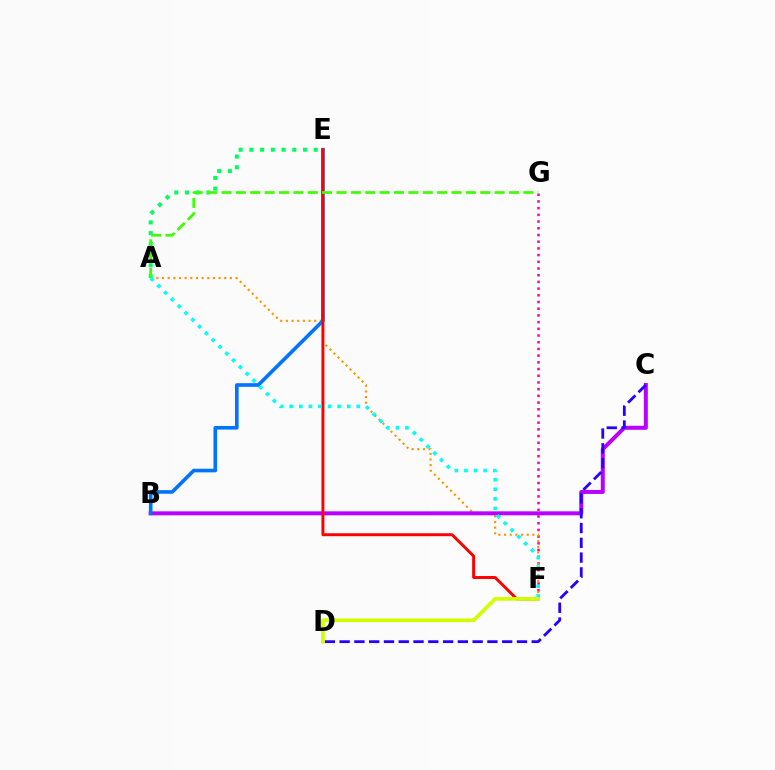{('F', 'G'): [{'color': '#ff00ac', 'line_style': 'dotted', 'thickness': 1.82}], ('A', 'F'): [{'color': '#ff9400', 'line_style': 'dotted', 'thickness': 1.54}, {'color': '#00fff6', 'line_style': 'dotted', 'thickness': 2.6}], ('A', 'E'): [{'color': '#00ff5c', 'line_style': 'dotted', 'thickness': 2.91}], ('B', 'C'): [{'color': '#b900ff', 'line_style': 'solid', 'thickness': 2.87}], ('B', 'E'): [{'color': '#0074ff', 'line_style': 'solid', 'thickness': 2.61}], ('E', 'F'): [{'color': '#ff0000', 'line_style': 'solid', 'thickness': 2.12}], ('A', 'G'): [{'color': '#3dff00', 'line_style': 'dashed', 'thickness': 1.95}], ('C', 'D'): [{'color': '#2500ff', 'line_style': 'dashed', 'thickness': 2.01}], ('D', 'F'): [{'color': '#d1ff00', 'line_style': 'solid', 'thickness': 2.68}]}